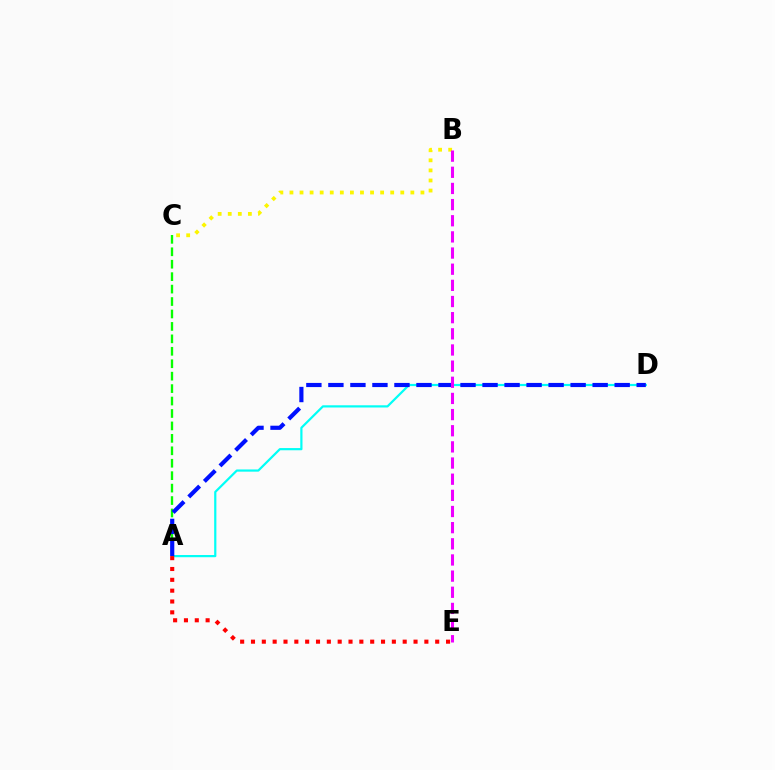{('A', 'D'): [{'color': '#00fff6', 'line_style': 'solid', 'thickness': 1.59}, {'color': '#0010ff', 'line_style': 'dashed', 'thickness': 2.99}], ('A', 'C'): [{'color': '#08ff00', 'line_style': 'dashed', 'thickness': 1.69}], ('A', 'E'): [{'color': '#ff0000', 'line_style': 'dotted', 'thickness': 2.94}], ('B', 'C'): [{'color': '#fcf500', 'line_style': 'dotted', 'thickness': 2.74}], ('B', 'E'): [{'color': '#ee00ff', 'line_style': 'dashed', 'thickness': 2.19}]}